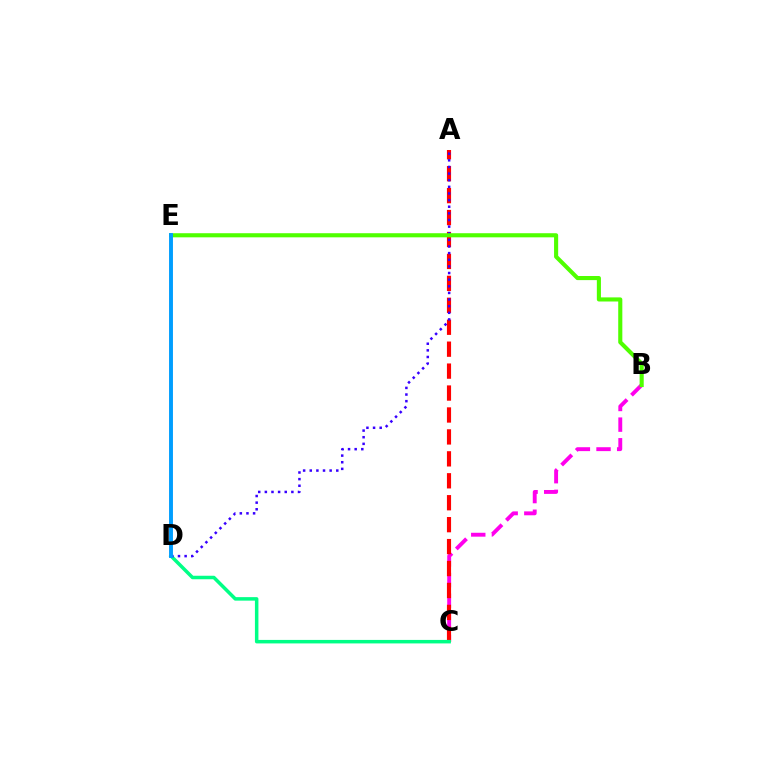{('B', 'C'): [{'color': '#ff00ed', 'line_style': 'dashed', 'thickness': 2.8}], ('A', 'C'): [{'color': '#ff0000', 'line_style': 'dashed', 'thickness': 2.98}], ('D', 'E'): [{'color': '#ffd500', 'line_style': 'dashed', 'thickness': 1.61}, {'color': '#009eff', 'line_style': 'solid', 'thickness': 2.8}], ('C', 'D'): [{'color': '#00ff86', 'line_style': 'solid', 'thickness': 2.52}], ('A', 'D'): [{'color': '#3700ff', 'line_style': 'dotted', 'thickness': 1.8}], ('B', 'E'): [{'color': '#4fff00', 'line_style': 'solid', 'thickness': 2.96}]}